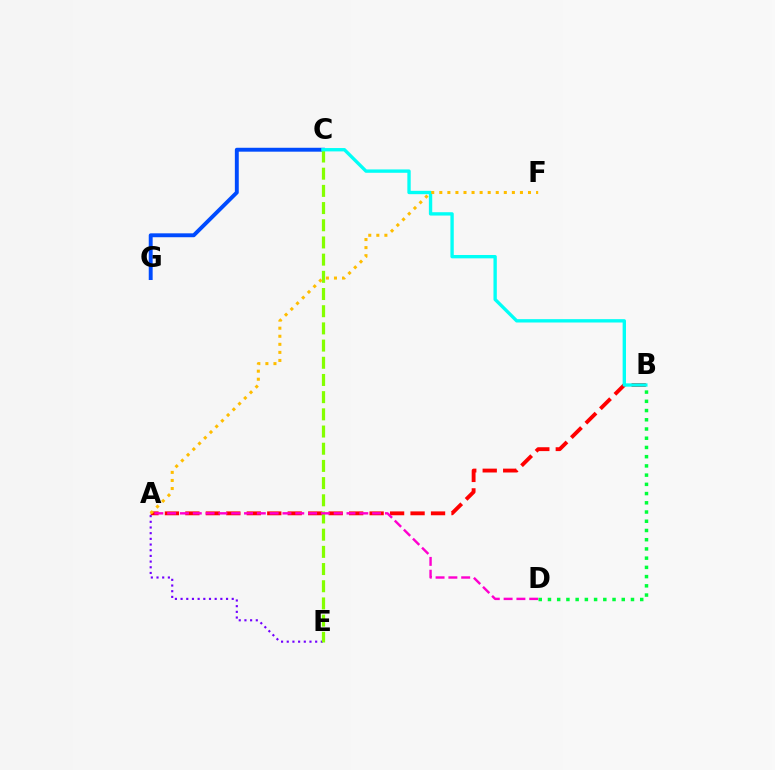{('C', 'G'): [{'color': '#004bff', 'line_style': 'solid', 'thickness': 2.81}], ('A', 'B'): [{'color': '#ff0000', 'line_style': 'dashed', 'thickness': 2.78}], ('A', 'E'): [{'color': '#7200ff', 'line_style': 'dotted', 'thickness': 1.54}], ('C', 'E'): [{'color': '#84ff00', 'line_style': 'dashed', 'thickness': 2.34}], ('B', 'C'): [{'color': '#00fff6', 'line_style': 'solid', 'thickness': 2.41}], ('A', 'D'): [{'color': '#ff00cf', 'line_style': 'dashed', 'thickness': 1.74}], ('A', 'F'): [{'color': '#ffbd00', 'line_style': 'dotted', 'thickness': 2.19}], ('B', 'D'): [{'color': '#00ff39', 'line_style': 'dotted', 'thickness': 2.51}]}